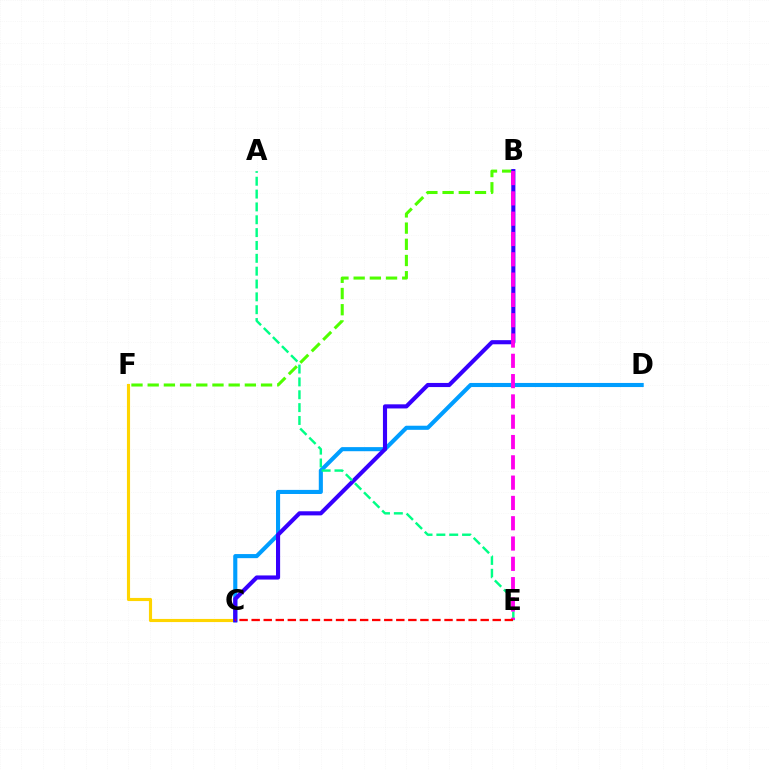{('C', 'F'): [{'color': '#ffd500', 'line_style': 'solid', 'thickness': 2.26}], ('C', 'D'): [{'color': '#009eff', 'line_style': 'solid', 'thickness': 2.95}], ('B', 'F'): [{'color': '#4fff00', 'line_style': 'dashed', 'thickness': 2.2}], ('B', 'C'): [{'color': '#3700ff', 'line_style': 'solid', 'thickness': 2.97}], ('A', 'E'): [{'color': '#00ff86', 'line_style': 'dashed', 'thickness': 1.75}], ('B', 'E'): [{'color': '#ff00ed', 'line_style': 'dashed', 'thickness': 2.76}], ('C', 'E'): [{'color': '#ff0000', 'line_style': 'dashed', 'thickness': 1.64}]}